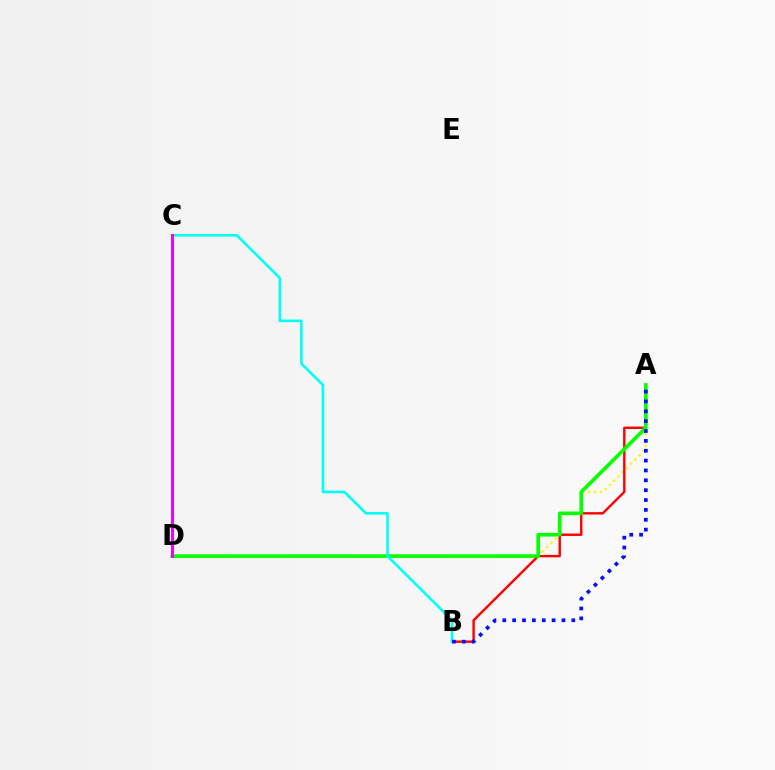{('A', 'D'): [{'color': '#fcf500', 'line_style': 'dotted', 'thickness': 1.62}, {'color': '#08ff00', 'line_style': 'solid', 'thickness': 2.64}], ('A', 'B'): [{'color': '#ff0000', 'line_style': 'solid', 'thickness': 1.74}, {'color': '#0010ff', 'line_style': 'dotted', 'thickness': 2.68}], ('B', 'C'): [{'color': '#00fff6', 'line_style': 'solid', 'thickness': 1.87}], ('C', 'D'): [{'color': '#ee00ff', 'line_style': 'solid', 'thickness': 2.13}]}